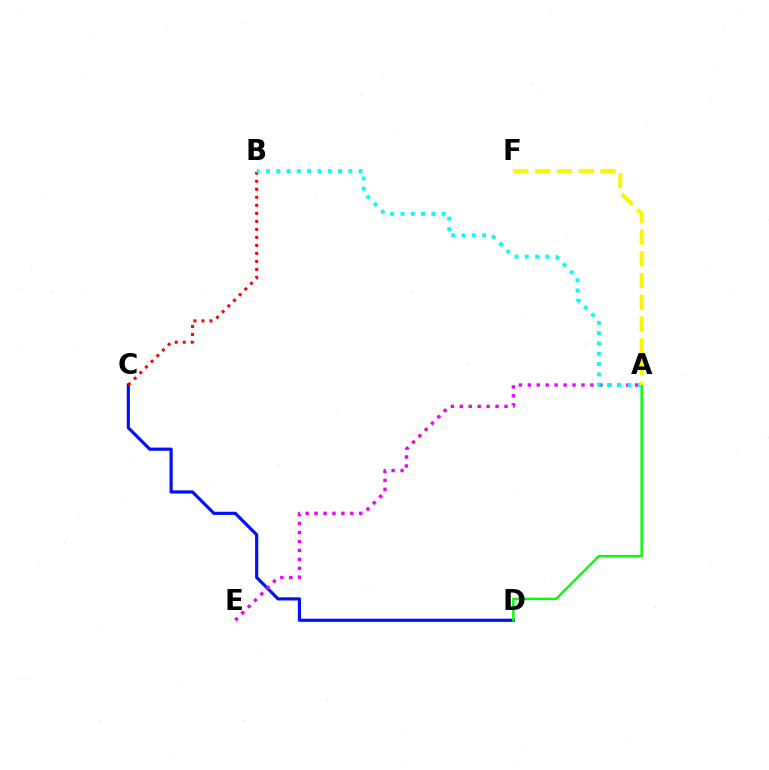{('C', 'D'): [{'color': '#0010ff', 'line_style': 'solid', 'thickness': 2.28}], ('A', 'E'): [{'color': '#ee00ff', 'line_style': 'dotted', 'thickness': 2.43}], ('A', 'D'): [{'color': '#08ff00', 'line_style': 'solid', 'thickness': 1.77}], ('B', 'C'): [{'color': '#ff0000', 'line_style': 'dotted', 'thickness': 2.18}], ('A', 'B'): [{'color': '#00fff6', 'line_style': 'dotted', 'thickness': 2.8}], ('A', 'F'): [{'color': '#fcf500', 'line_style': 'dashed', 'thickness': 2.96}]}